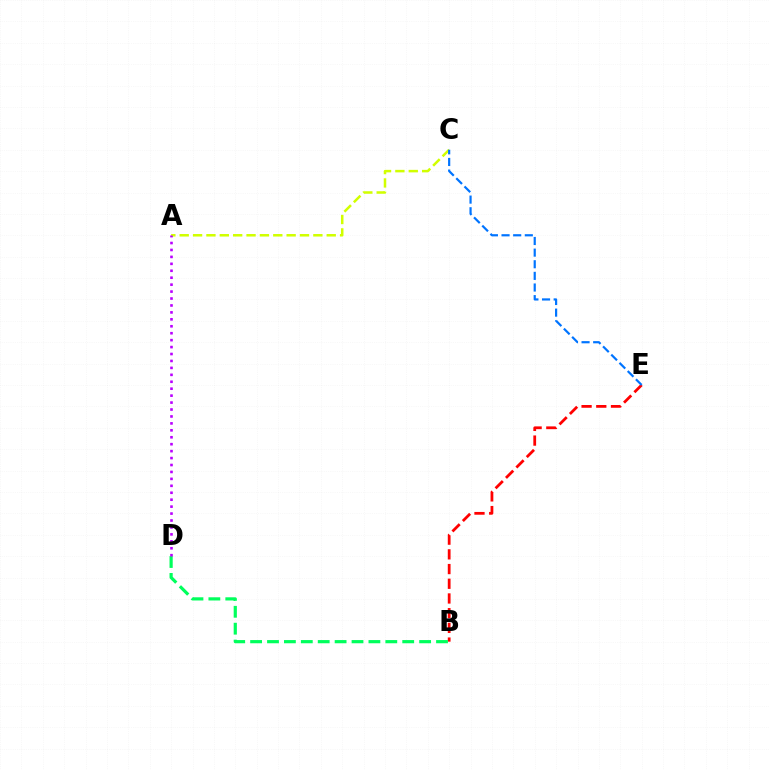{('B', 'E'): [{'color': '#ff0000', 'line_style': 'dashed', 'thickness': 2.0}], ('A', 'C'): [{'color': '#d1ff00', 'line_style': 'dashed', 'thickness': 1.82}], ('C', 'E'): [{'color': '#0074ff', 'line_style': 'dashed', 'thickness': 1.58}], ('B', 'D'): [{'color': '#00ff5c', 'line_style': 'dashed', 'thickness': 2.3}], ('A', 'D'): [{'color': '#b900ff', 'line_style': 'dotted', 'thickness': 1.88}]}